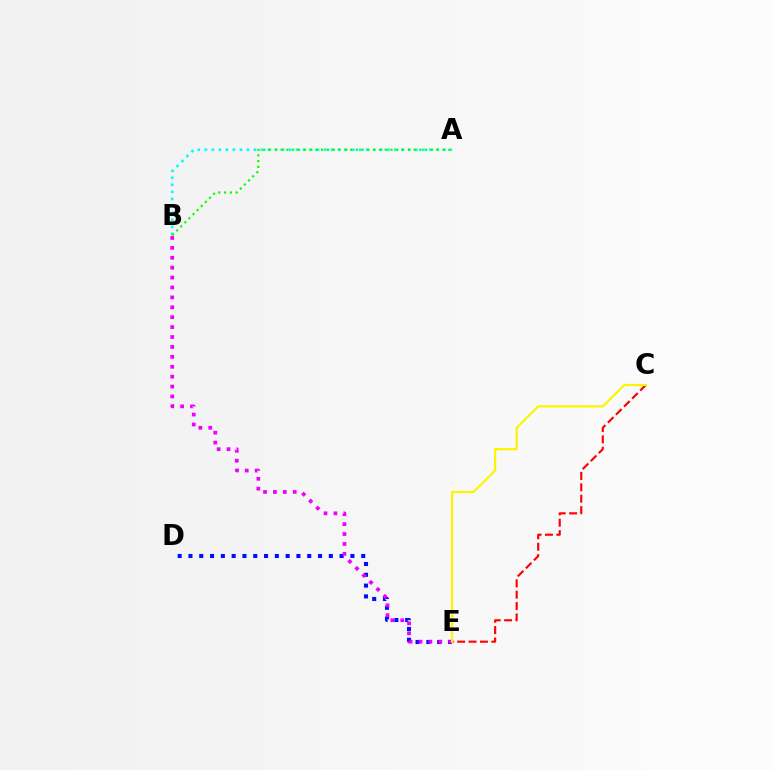{('C', 'E'): [{'color': '#ff0000', 'line_style': 'dashed', 'thickness': 1.55}, {'color': '#fcf500', 'line_style': 'solid', 'thickness': 1.59}], ('D', 'E'): [{'color': '#0010ff', 'line_style': 'dotted', 'thickness': 2.93}], ('A', 'B'): [{'color': '#00fff6', 'line_style': 'dotted', 'thickness': 1.91}, {'color': '#08ff00', 'line_style': 'dotted', 'thickness': 1.57}], ('B', 'E'): [{'color': '#ee00ff', 'line_style': 'dotted', 'thickness': 2.69}]}